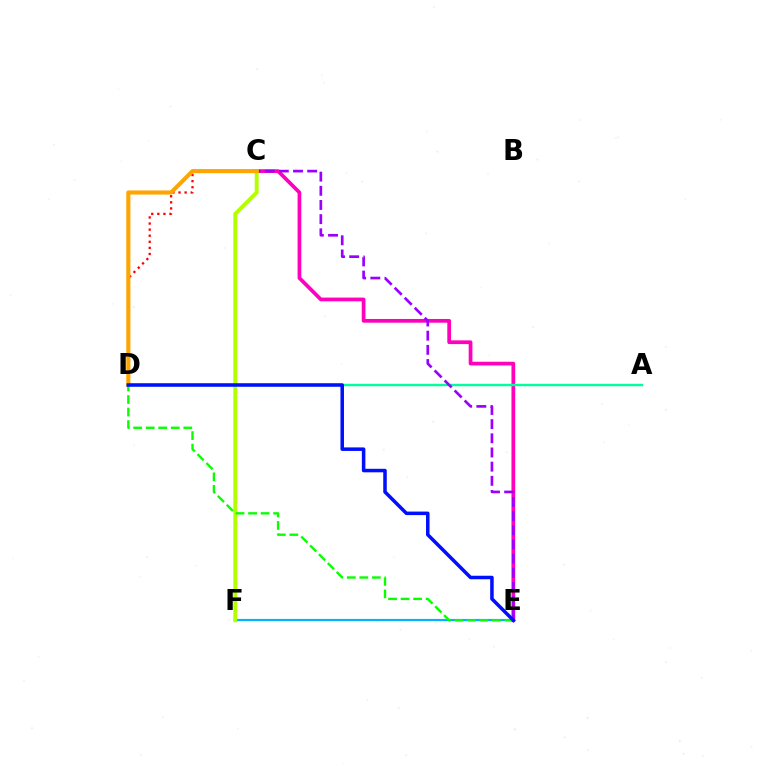{('C', 'E'): [{'color': '#ff00bd', 'line_style': 'solid', 'thickness': 2.68}, {'color': '#9b00ff', 'line_style': 'dashed', 'thickness': 1.93}], ('E', 'F'): [{'color': '#00b5ff', 'line_style': 'solid', 'thickness': 1.56}], ('C', 'D'): [{'color': '#ff0000', 'line_style': 'dotted', 'thickness': 1.65}, {'color': '#ffa500', 'line_style': 'solid', 'thickness': 2.96}], ('A', 'D'): [{'color': '#00ff9d', 'line_style': 'solid', 'thickness': 1.73}], ('C', 'F'): [{'color': '#b3ff00', 'line_style': 'solid', 'thickness': 2.83}], ('D', 'E'): [{'color': '#08ff00', 'line_style': 'dashed', 'thickness': 1.7}, {'color': '#0010ff', 'line_style': 'solid', 'thickness': 2.54}]}